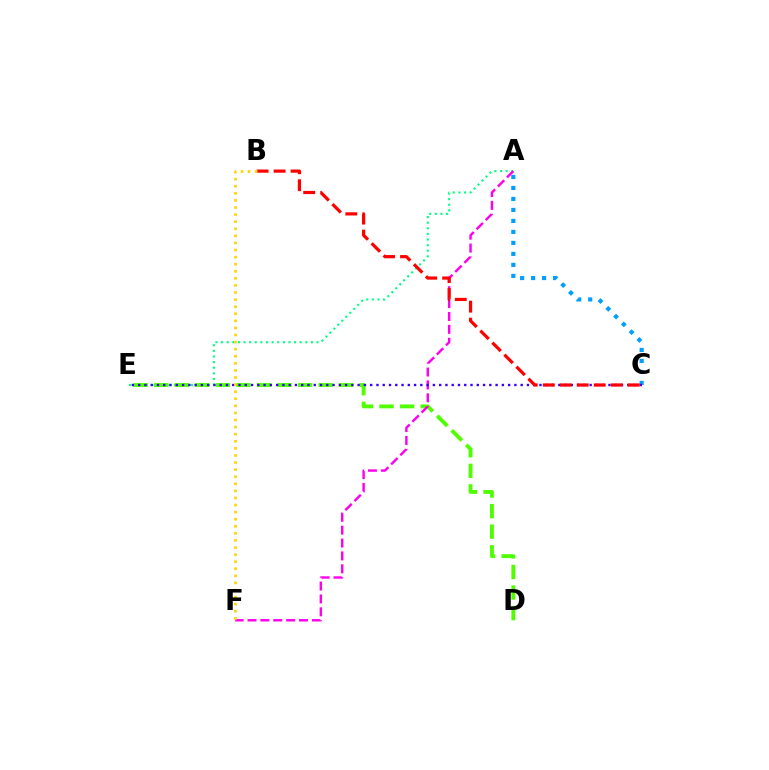{('A', 'E'): [{'color': '#00ff86', 'line_style': 'dotted', 'thickness': 1.53}], ('D', 'E'): [{'color': '#4fff00', 'line_style': 'dashed', 'thickness': 2.79}], ('A', 'F'): [{'color': '#ff00ed', 'line_style': 'dashed', 'thickness': 1.75}], ('A', 'C'): [{'color': '#009eff', 'line_style': 'dotted', 'thickness': 2.99}], ('C', 'E'): [{'color': '#3700ff', 'line_style': 'dotted', 'thickness': 1.7}], ('B', 'C'): [{'color': '#ff0000', 'line_style': 'dashed', 'thickness': 2.31}], ('B', 'F'): [{'color': '#ffd500', 'line_style': 'dotted', 'thickness': 1.92}]}